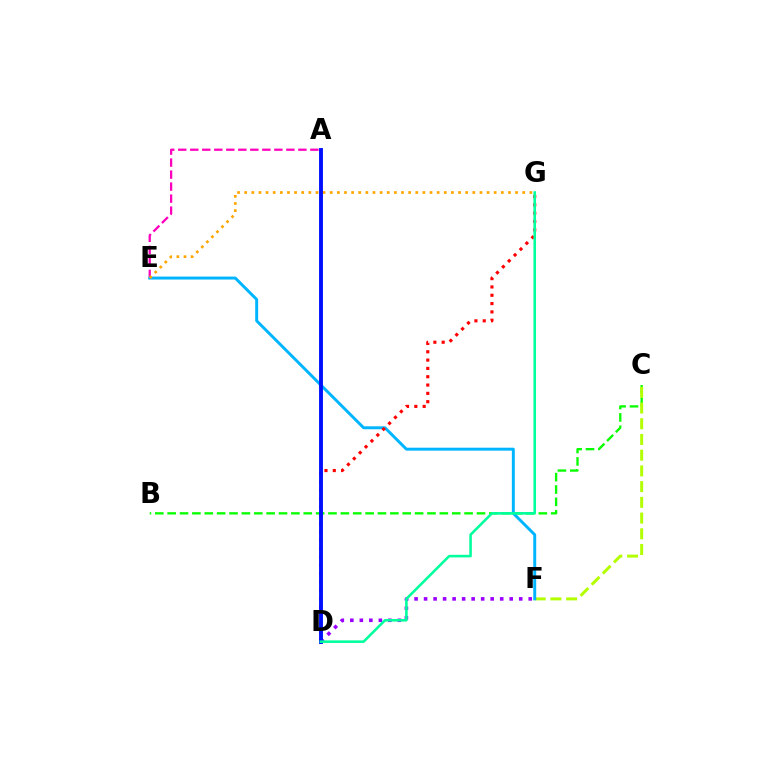{('B', 'C'): [{'color': '#08ff00', 'line_style': 'dashed', 'thickness': 1.68}], ('C', 'F'): [{'color': '#b3ff00', 'line_style': 'dashed', 'thickness': 2.14}], ('A', 'E'): [{'color': '#ff00bd', 'line_style': 'dashed', 'thickness': 1.63}], ('E', 'F'): [{'color': '#00b5ff', 'line_style': 'solid', 'thickness': 2.12}], ('E', 'G'): [{'color': '#ffa500', 'line_style': 'dotted', 'thickness': 1.94}], ('D', 'F'): [{'color': '#9b00ff', 'line_style': 'dotted', 'thickness': 2.59}], ('D', 'G'): [{'color': '#ff0000', 'line_style': 'dotted', 'thickness': 2.26}, {'color': '#00ff9d', 'line_style': 'solid', 'thickness': 1.85}], ('A', 'D'): [{'color': '#0010ff', 'line_style': 'solid', 'thickness': 2.8}]}